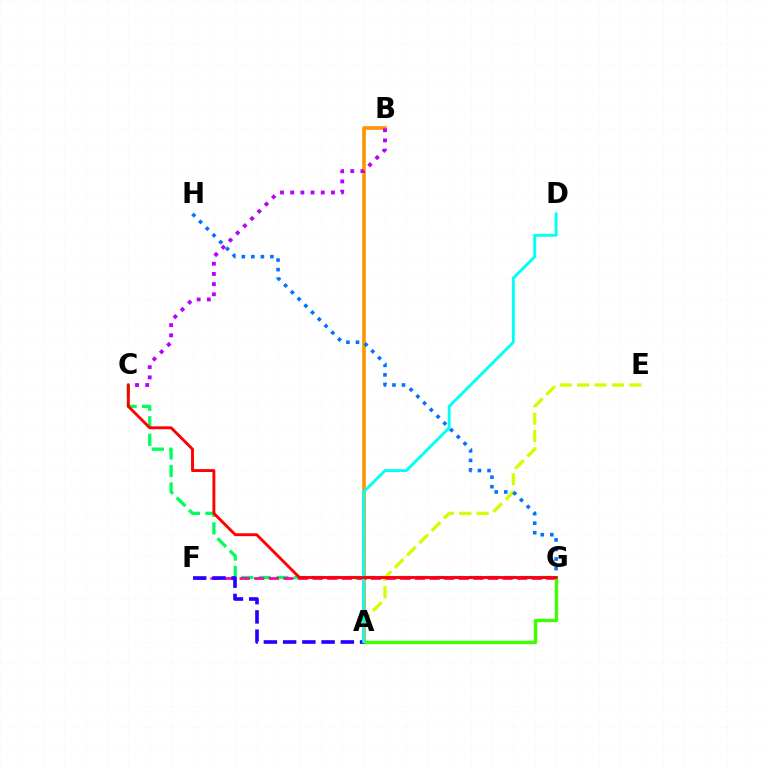{('C', 'G'): [{'color': '#00ff5c', 'line_style': 'dashed', 'thickness': 2.38}, {'color': '#ff0000', 'line_style': 'solid', 'thickness': 2.08}], ('A', 'E'): [{'color': '#d1ff00', 'line_style': 'dashed', 'thickness': 2.36}], ('A', 'B'): [{'color': '#ff9400', 'line_style': 'solid', 'thickness': 2.6}], ('F', 'G'): [{'color': '#ff00ac', 'line_style': 'dashed', 'thickness': 1.98}], ('G', 'H'): [{'color': '#0074ff', 'line_style': 'dotted', 'thickness': 2.59}], ('A', 'G'): [{'color': '#3dff00', 'line_style': 'solid', 'thickness': 2.42}], ('B', 'C'): [{'color': '#b900ff', 'line_style': 'dotted', 'thickness': 2.77}], ('A', 'F'): [{'color': '#2500ff', 'line_style': 'dashed', 'thickness': 2.61}], ('A', 'D'): [{'color': '#00fff6', 'line_style': 'solid', 'thickness': 2.07}]}